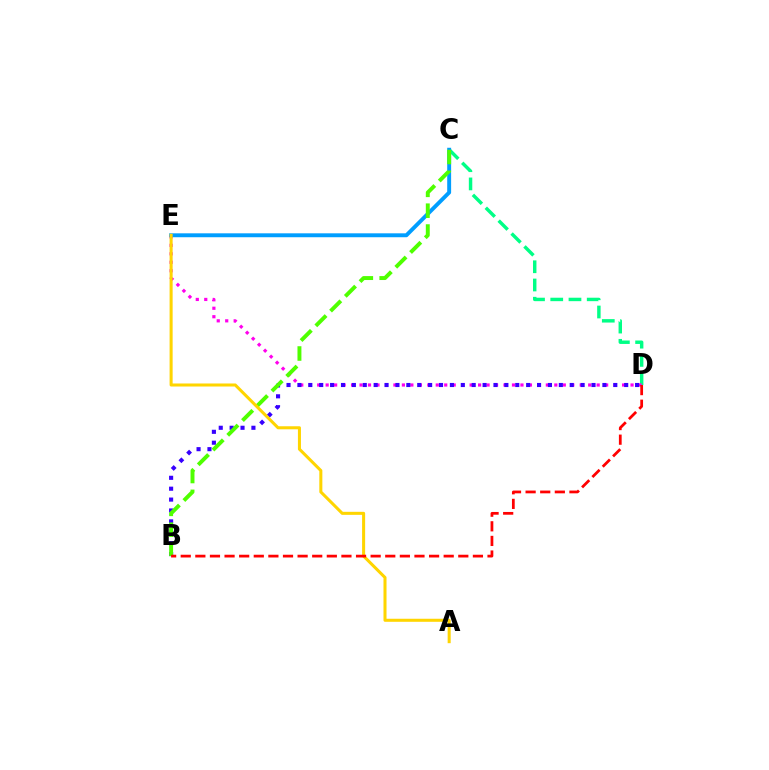{('C', 'D'): [{'color': '#00ff86', 'line_style': 'dashed', 'thickness': 2.48}], ('D', 'E'): [{'color': '#ff00ed', 'line_style': 'dotted', 'thickness': 2.3}], ('B', 'D'): [{'color': '#3700ff', 'line_style': 'dotted', 'thickness': 2.96}, {'color': '#ff0000', 'line_style': 'dashed', 'thickness': 1.98}], ('C', 'E'): [{'color': '#009eff', 'line_style': 'solid', 'thickness': 2.82}], ('B', 'C'): [{'color': '#4fff00', 'line_style': 'dashed', 'thickness': 2.83}], ('A', 'E'): [{'color': '#ffd500', 'line_style': 'solid', 'thickness': 2.19}]}